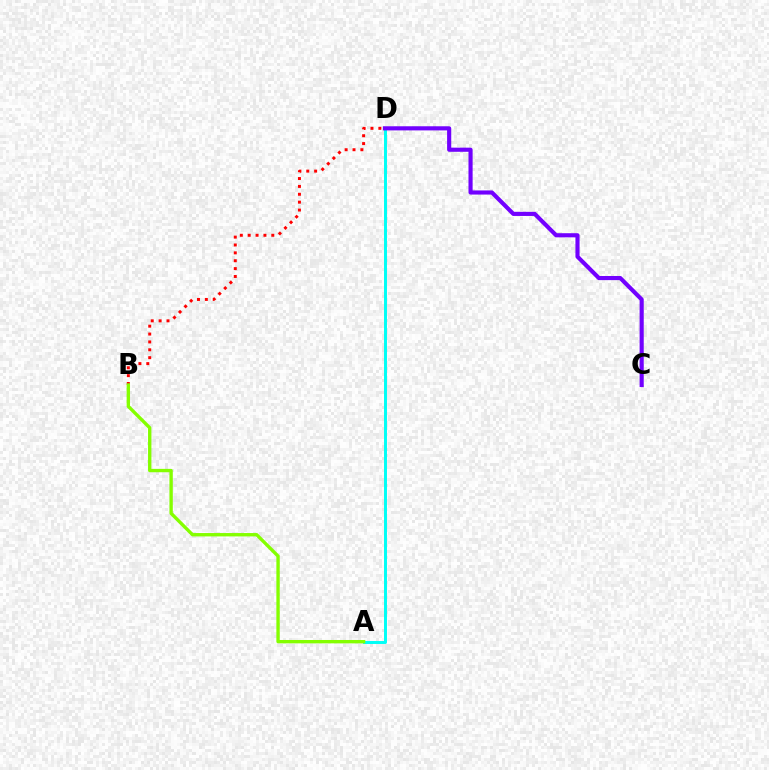{('B', 'D'): [{'color': '#ff0000', 'line_style': 'dotted', 'thickness': 2.14}], ('A', 'D'): [{'color': '#00fff6', 'line_style': 'solid', 'thickness': 2.13}], ('A', 'B'): [{'color': '#84ff00', 'line_style': 'solid', 'thickness': 2.42}], ('C', 'D'): [{'color': '#7200ff', 'line_style': 'solid', 'thickness': 2.98}]}